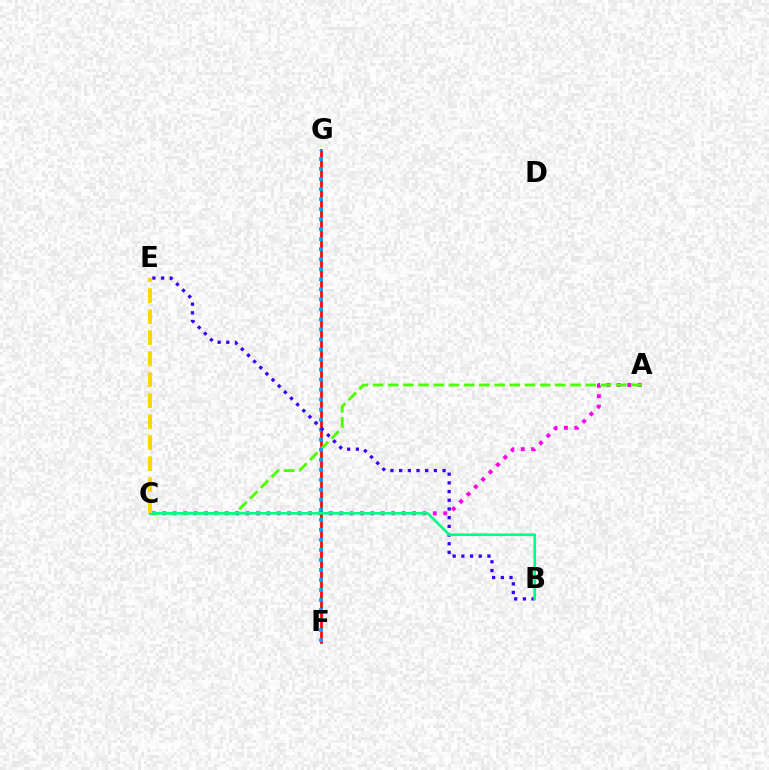{('A', 'C'): [{'color': '#ff00ed', 'line_style': 'dotted', 'thickness': 2.83}, {'color': '#4fff00', 'line_style': 'dashed', 'thickness': 2.06}], ('F', 'G'): [{'color': '#ff0000', 'line_style': 'solid', 'thickness': 1.93}, {'color': '#009eff', 'line_style': 'dotted', 'thickness': 2.72}], ('B', 'E'): [{'color': '#3700ff', 'line_style': 'dotted', 'thickness': 2.36}], ('B', 'C'): [{'color': '#00ff86', 'line_style': 'solid', 'thickness': 1.91}], ('C', 'E'): [{'color': '#ffd500', 'line_style': 'dashed', 'thickness': 2.85}]}